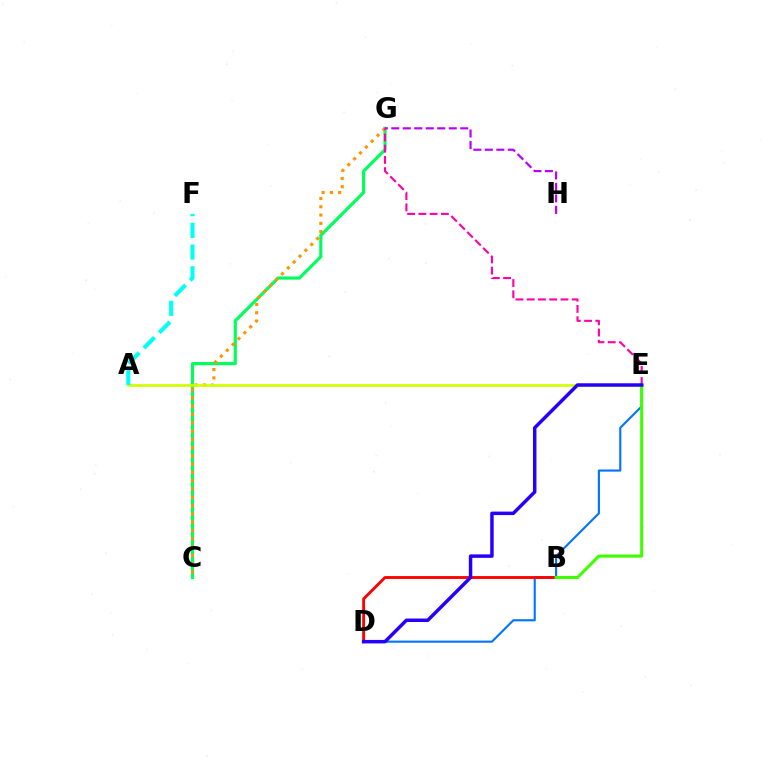{('C', 'G'): [{'color': '#00ff5c', 'line_style': 'solid', 'thickness': 2.29}, {'color': '#ff9400', 'line_style': 'dotted', 'thickness': 2.25}], ('D', 'E'): [{'color': '#0074ff', 'line_style': 'solid', 'thickness': 1.52}, {'color': '#2500ff', 'line_style': 'solid', 'thickness': 2.5}], ('B', 'D'): [{'color': '#ff0000', 'line_style': 'solid', 'thickness': 2.06}], ('A', 'E'): [{'color': '#d1ff00', 'line_style': 'solid', 'thickness': 1.94}], ('G', 'H'): [{'color': '#b900ff', 'line_style': 'dashed', 'thickness': 1.56}], ('E', 'G'): [{'color': '#ff00ac', 'line_style': 'dashed', 'thickness': 1.53}], ('B', 'E'): [{'color': '#3dff00', 'line_style': 'solid', 'thickness': 2.2}], ('A', 'F'): [{'color': '#00fff6', 'line_style': 'dashed', 'thickness': 2.95}]}